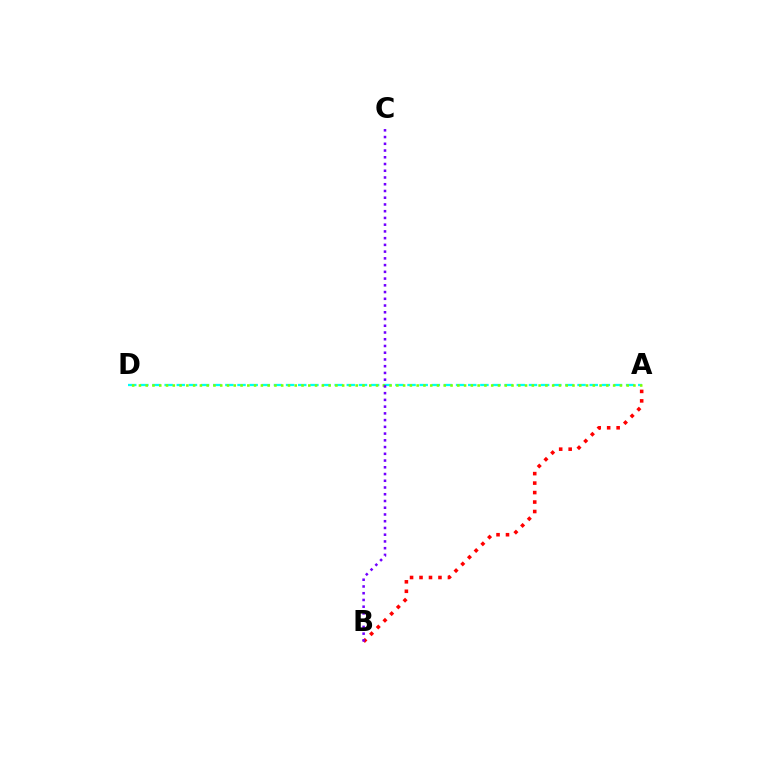{('A', 'D'): [{'color': '#00fff6', 'line_style': 'dashed', 'thickness': 1.65}, {'color': '#84ff00', 'line_style': 'dotted', 'thickness': 1.84}], ('A', 'B'): [{'color': '#ff0000', 'line_style': 'dotted', 'thickness': 2.57}], ('B', 'C'): [{'color': '#7200ff', 'line_style': 'dotted', 'thickness': 1.83}]}